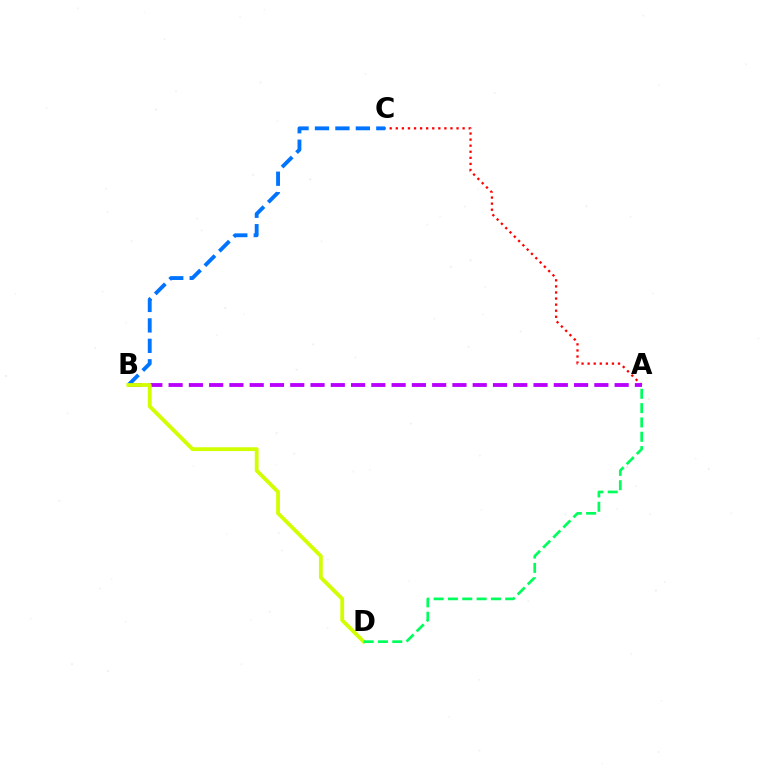{('A', 'C'): [{'color': '#ff0000', 'line_style': 'dotted', 'thickness': 1.65}], ('A', 'B'): [{'color': '#b900ff', 'line_style': 'dashed', 'thickness': 2.75}], ('B', 'C'): [{'color': '#0074ff', 'line_style': 'dashed', 'thickness': 2.78}], ('B', 'D'): [{'color': '#d1ff00', 'line_style': 'solid', 'thickness': 2.74}], ('A', 'D'): [{'color': '#00ff5c', 'line_style': 'dashed', 'thickness': 1.95}]}